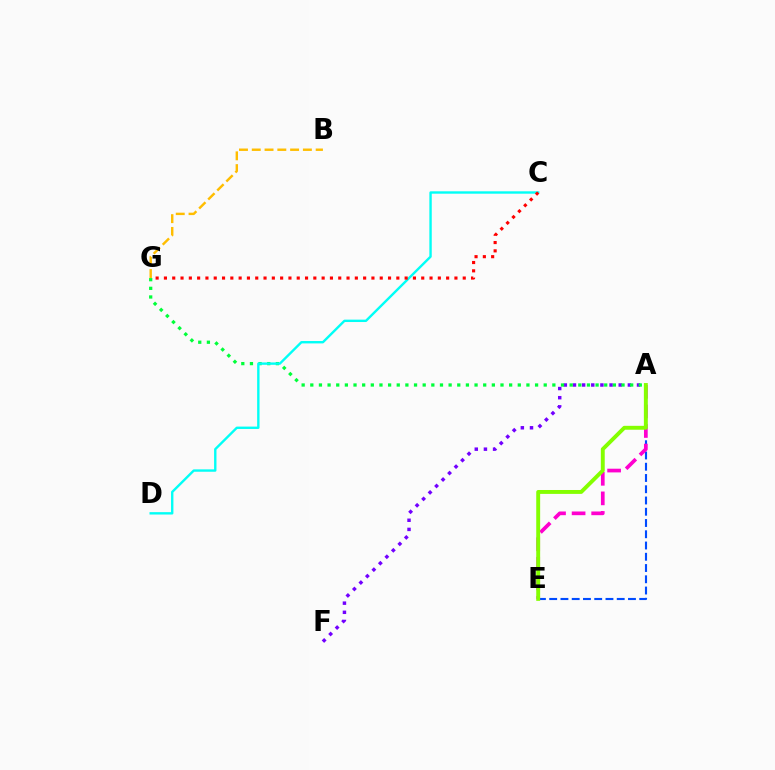{('A', 'E'): [{'color': '#004bff', 'line_style': 'dashed', 'thickness': 1.53}, {'color': '#ff00cf', 'line_style': 'dashed', 'thickness': 2.66}, {'color': '#84ff00', 'line_style': 'solid', 'thickness': 2.81}], ('A', 'F'): [{'color': '#7200ff', 'line_style': 'dotted', 'thickness': 2.49}], ('A', 'G'): [{'color': '#00ff39', 'line_style': 'dotted', 'thickness': 2.35}], ('B', 'G'): [{'color': '#ffbd00', 'line_style': 'dashed', 'thickness': 1.74}], ('C', 'D'): [{'color': '#00fff6', 'line_style': 'solid', 'thickness': 1.71}], ('C', 'G'): [{'color': '#ff0000', 'line_style': 'dotted', 'thickness': 2.26}]}